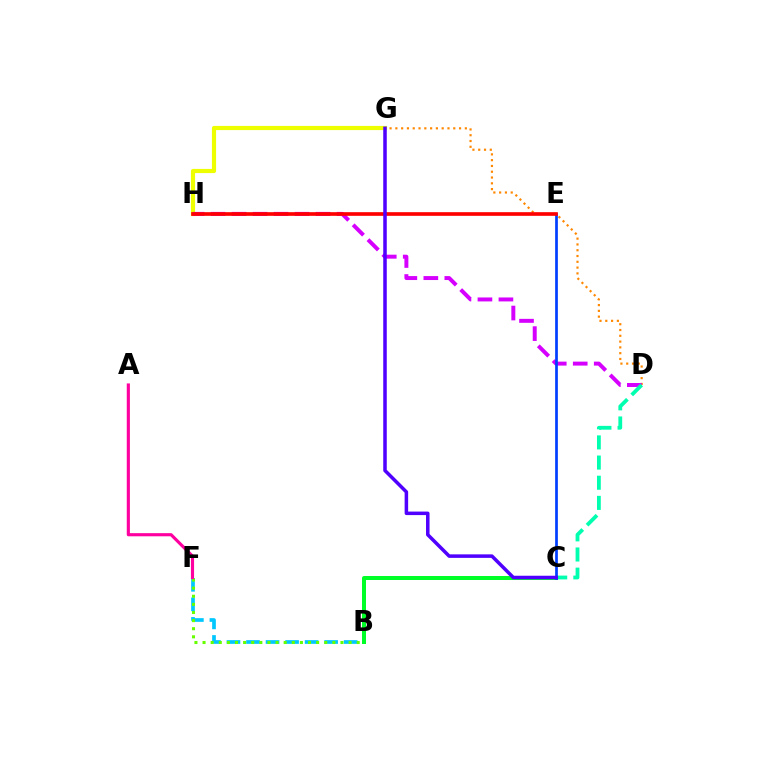{('G', 'H'): [{'color': '#eeff00', 'line_style': 'solid', 'thickness': 3.0}], ('D', 'G'): [{'color': '#ff8800', 'line_style': 'dotted', 'thickness': 1.57}], ('B', 'F'): [{'color': '#00c7ff', 'line_style': 'dashed', 'thickness': 2.65}, {'color': '#66ff00', 'line_style': 'dotted', 'thickness': 2.2}], ('D', 'H'): [{'color': '#d600ff', 'line_style': 'dashed', 'thickness': 2.85}], ('A', 'F'): [{'color': '#ff00a0', 'line_style': 'solid', 'thickness': 2.26}], ('C', 'D'): [{'color': '#00ffaf', 'line_style': 'dashed', 'thickness': 2.74}], ('B', 'C'): [{'color': '#00ff27', 'line_style': 'solid', 'thickness': 2.88}], ('C', 'E'): [{'color': '#003fff', 'line_style': 'solid', 'thickness': 1.96}], ('E', 'H'): [{'color': '#ff0000', 'line_style': 'solid', 'thickness': 2.63}], ('C', 'G'): [{'color': '#4f00ff', 'line_style': 'solid', 'thickness': 2.53}]}